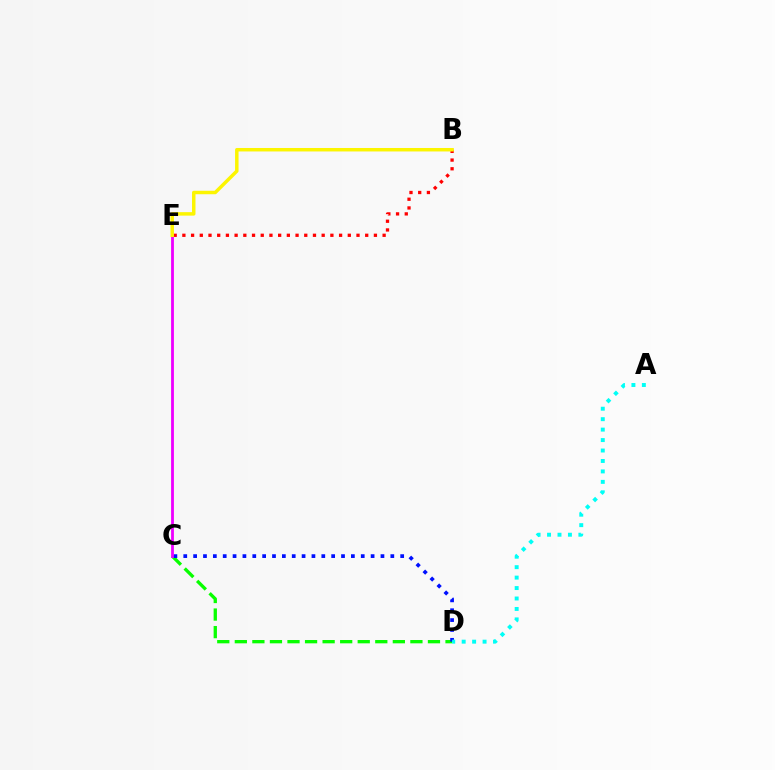{('C', 'D'): [{'color': '#08ff00', 'line_style': 'dashed', 'thickness': 2.39}, {'color': '#0010ff', 'line_style': 'dotted', 'thickness': 2.68}], ('C', 'E'): [{'color': '#ee00ff', 'line_style': 'solid', 'thickness': 2.02}], ('B', 'E'): [{'color': '#ff0000', 'line_style': 'dotted', 'thickness': 2.37}, {'color': '#fcf500', 'line_style': 'solid', 'thickness': 2.5}], ('A', 'D'): [{'color': '#00fff6', 'line_style': 'dotted', 'thickness': 2.84}]}